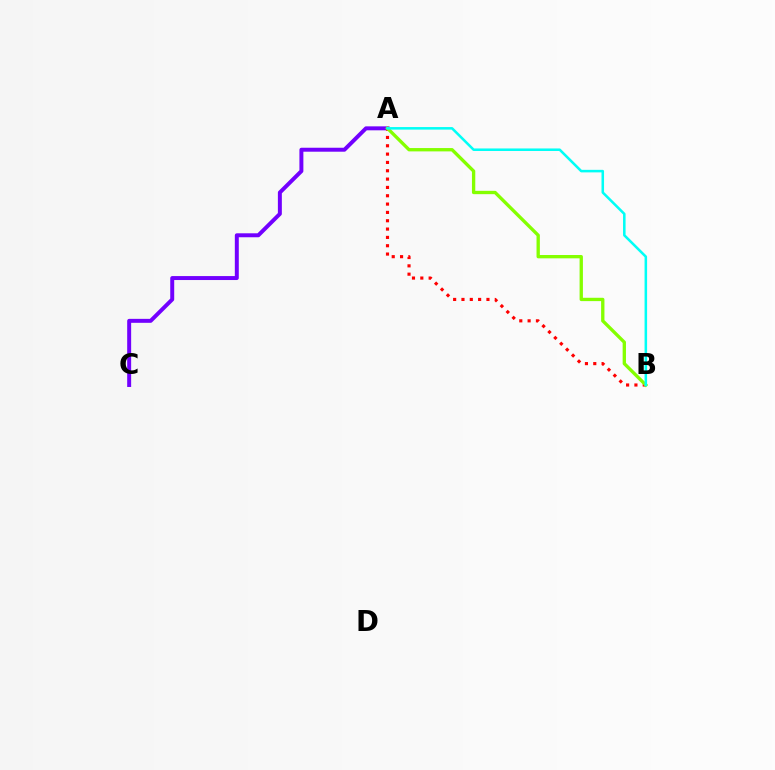{('A', 'C'): [{'color': '#7200ff', 'line_style': 'solid', 'thickness': 2.85}], ('A', 'B'): [{'color': '#ff0000', 'line_style': 'dotted', 'thickness': 2.26}, {'color': '#84ff00', 'line_style': 'solid', 'thickness': 2.4}, {'color': '#00fff6', 'line_style': 'solid', 'thickness': 1.83}]}